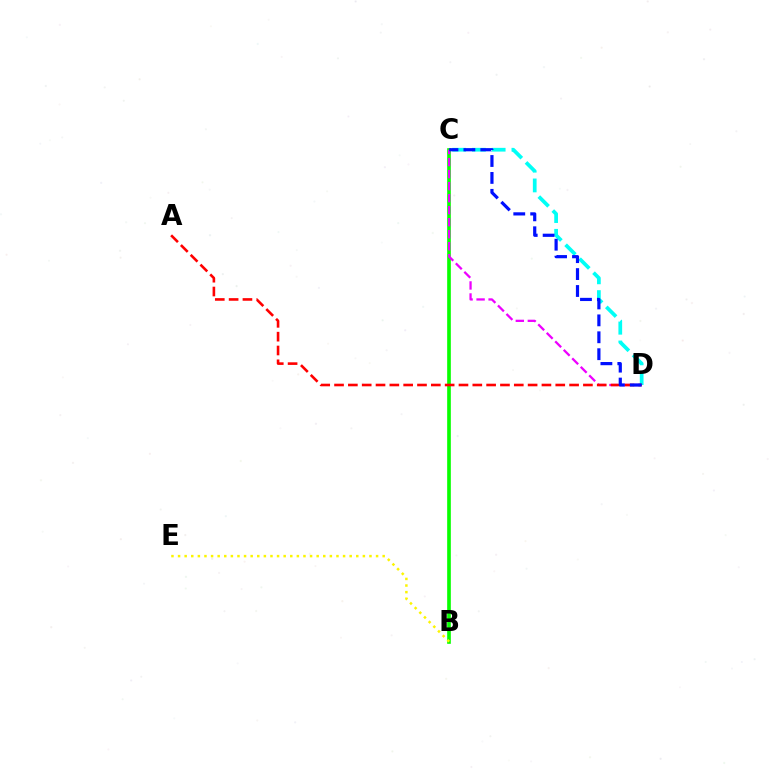{('C', 'D'): [{'color': '#00fff6', 'line_style': 'dashed', 'thickness': 2.68}, {'color': '#ee00ff', 'line_style': 'dashed', 'thickness': 1.63}, {'color': '#0010ff', 'line_style': 'dashed', 'thickness': 2.3}], ('B', 'C'): [{'color': '#08ff00', 'line_style': 'solid', 'thickness': 2.63}], ('A', 'D'): [{'color': '#ff0000', 'line_style': 'dashed', 'thickness': 1.88}], ('B', 'E'): [{'color': '#fcf500', 'line_style': 'dotted', 'thickness': 1.79}]}